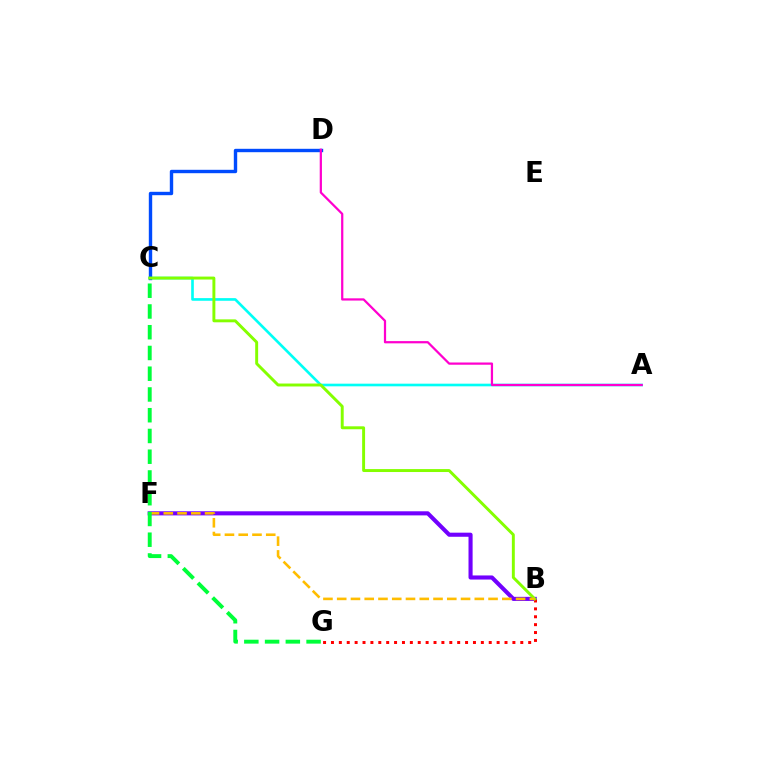{('B', 'F'): [{'color': '#7200ff', 'line_style': 'solid', 'thickness': 2.95}, {'color': '#ffbd00', 'line_style': 'dashed', 'thickness': 1.87}], ('B', 'G'): [{'color': '#ff0000', 'line_style': 'dotted', 'thickness': 2.14}], ('A', 'C'): [{'color': '#00fff6', 'line_style': 'solid', 'thickness': 1.91}], ('C', 'D'): [{'color': '#004bff', 'line_style': 'solid', 'thickness': 2.44}], ('B', 'C'): [{'color': '#84ff00', 'line_style': 'solid', 'thickness': 2.11}], ('A', 'D'): [{'color': '#ff00cf', 'line_style': 'solid', 'thickness': 1.61}], ('C', 'G'): [{'color': '#00ff39', 'line_style': 'dashed', 'thickness': 2.82}]}